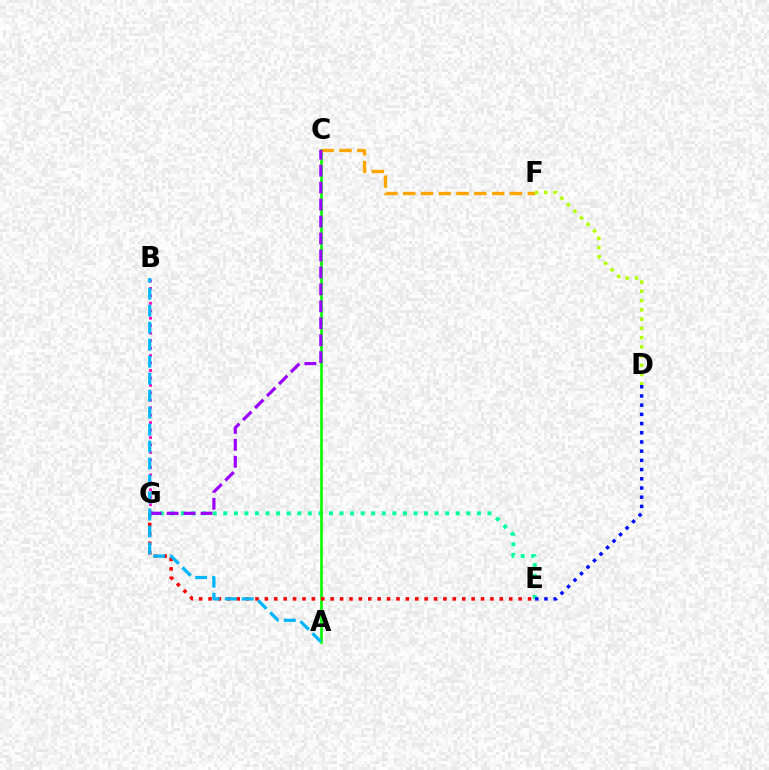{('E', 'G'): [{'color': '#00ff9d', 'line_style': 'dotted', 'thickness': 2.87}, {'color': '#ff0000', 'line_style': 'dotted', 'thickness': 2.55}], ('A', 'C'): [{'color': '#08ff00', 'line_style': 'solid', 'thickness': 1.91}], ('B', 'G'): [{'color': '#ff00bd', 'line_style': 'dotted', 'thickness': 2.03}], ('C', 'F'): [{'color': '#ffa500', 'line_style': 'dashed', 'thickness': 2.42}], ('C', 'G'): [{'color': '#9b00ff', 'line_style': 'dashed', 'thickness': 2.3}], ('D', 'E'): [{'color': '#0010ff', 'line_style': 'dotted', 'thickness': 2.5}], ('A', 'B'): [{'color': '#00b5ff', 'line_style': 'dashed', 'thickness': 2.31}], ('D', 'F'): [{'color': '#b3ff00', 'line_style': 'dotted', 'thickness': 2.51}]}